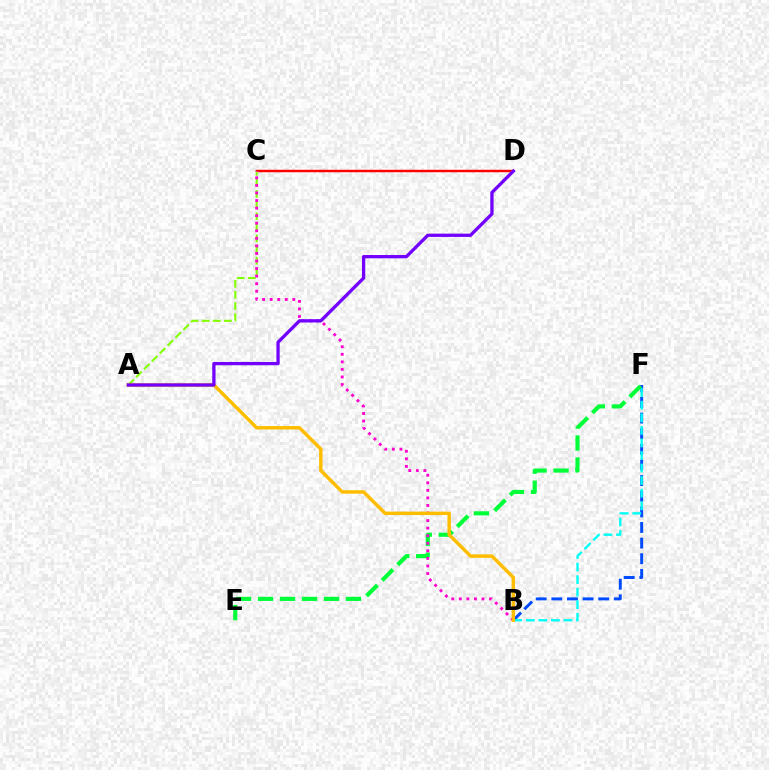{('C', 'D'): [{'color': '#ff0000', 'line_style': 'solid', 'thickness': 1.76}], ('B', 'F'): [{'color': '#004bff', 'line_style': 'dashed', 'thickness': 2.12}, {'color': '#00fff6', 'line_style': 'dashed', 'thickness': 1.71}], ('E', 'F'): [{'color': '#00ff39', 'line_style': 'dashed', 'thickness': 2.99}], ('A', 'C'): [{'color': '#84ff00', 'line_style': 'dashed', 'thickness': 1.51}], ('B', 'C'): [{'color': '#ff00cf', 'line_style': 'dotted', 'thickness': 2.05}], ('A', 'B'): [{'color': '#ffbd00', 'line_style': 'solid', 'thickness': 2.48}], ('A', 'D'): [{'color': '#7200ff', 'line_style': 'solid', 'thickness': 2.37}]}